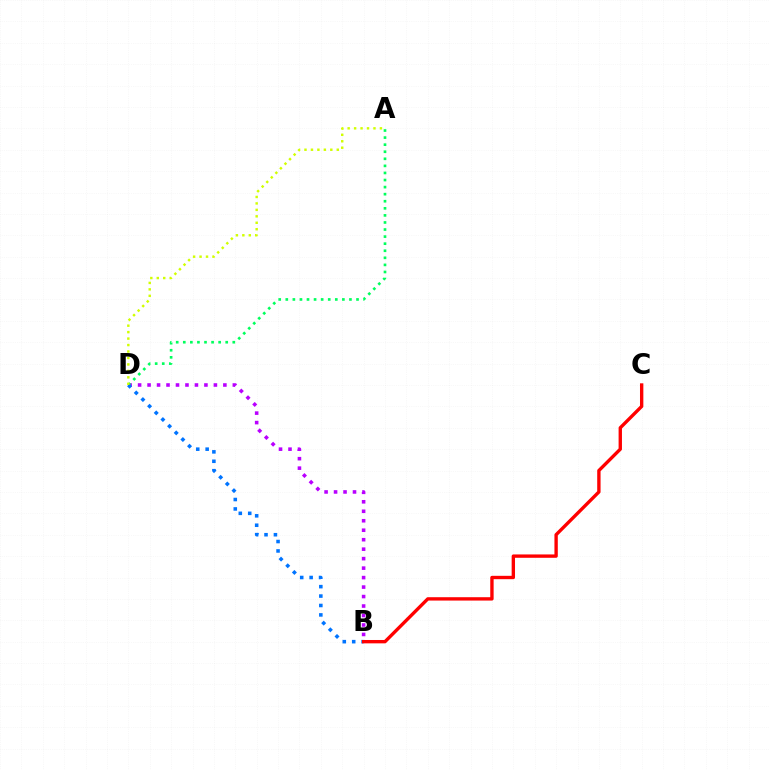{('B', 'D'): [{'color': '#b900ff', 'line_style': 'dotted', 'thickness': 2.57}, {'color': '#0074ff', 'line_style': 'dotted', 'thickness': 2.56}], ('A', 'D'): [{'color': '#00ff5c', 'line_style': 'dotted', 'thickness': 1.92}, {'color': '#d1ff00', 'line_style': 'dotted', 'thickness': 1.75}], ('B', 'C'): [{'color': '#ff0000', 'line_style': 'solid', 'thickness': 2.42}]}